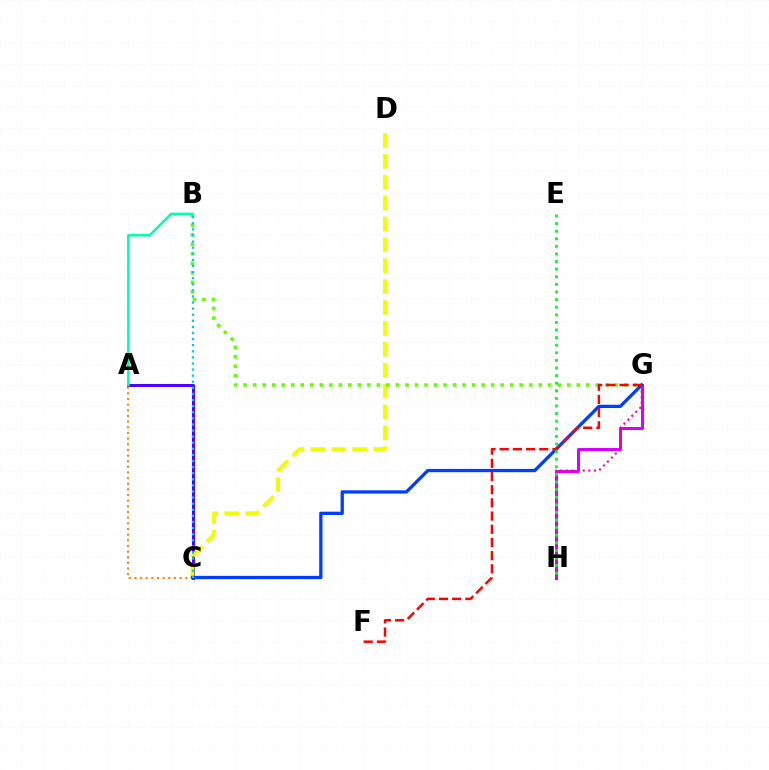{('A', 'C'): [{'color': '#4f00ff', 'line_style': 'solid', 'thickness': 2.18}, {'color': '#ff8800', 'line_style': 'dotted', 'thickness': 1.53}], ('G', 'H'): [{'color': '#d600ff', 'line_style': 'solid', 'thickness': 2.18}, {'color': '#ff00a0', 'line_style': 'dotted', 'thickness': 1.52}], ('C', 'D'): [{'color': '#eeff00', 'line_style': 'dashed', 'thickness': 2.84}], ('B', 'G'): [{'color': '#66ff00', 'line_style': 'dotted', 'thickness': 2.59}], ('C', 'G'): [{'color': '#003fff', 'line_style': 'solid', 'thickness': 2.38}], ('B', 'C'): [{'color': '#00c7ff', 'line_style': 'dotted', 'thickness': 1.66}], ('A', 'B'): [{'color': '#00ffaf', 'line_style': 'solid', 'thickness': 1.8}], ('F', 'G'): [{'color': '#ff0000', 'line_style': 'dashed', 'thickness': 1.79}], ('E', 'H'): [{'color': '#00ff27', 'line_style': 'dotted', 'thickness': 2.07}]}